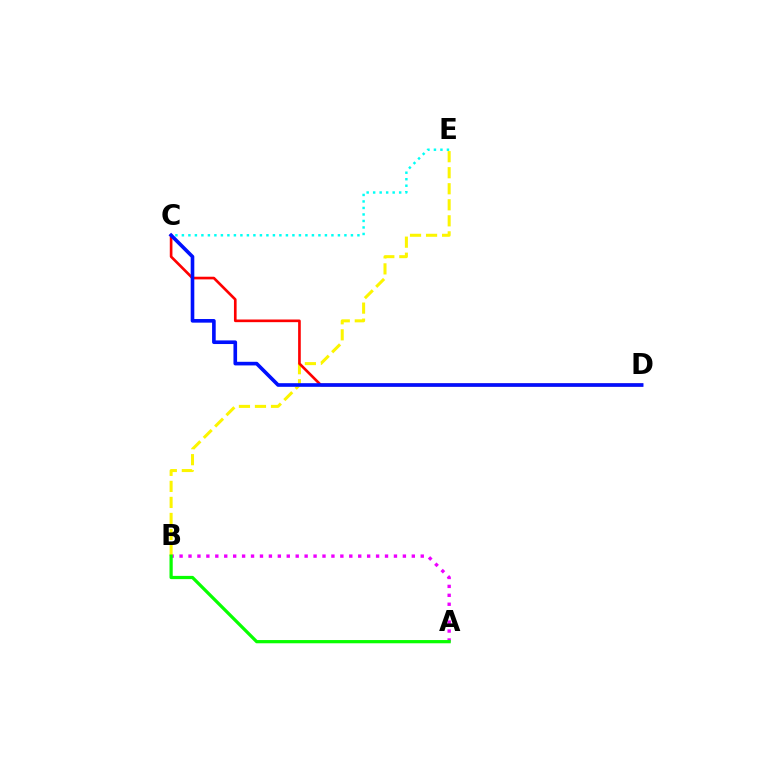{('C', 'E'): [{'color': '#00fff6', 'line_style': 'dotted', 'thickness': 1.77}], ('A', 'B'): [{'color': '#ee00ff', 'line_style': 'dotted', 'thickness': 2.43}, {'color': '#08ff00', 'line_style': 'solid', 'thickness': 2.33}], ('B', 'E'): [{'color': '#fcf500', 'line_style': 'dashed', 'thickness': 2.18}], ('C', 'D'): [{'color': '#ff0000', 'line_style': 'solid', 'thickness': 1.91}, {'color': '#0010ff', 'line_style': 'solid', 'thickness': 2.61}]}